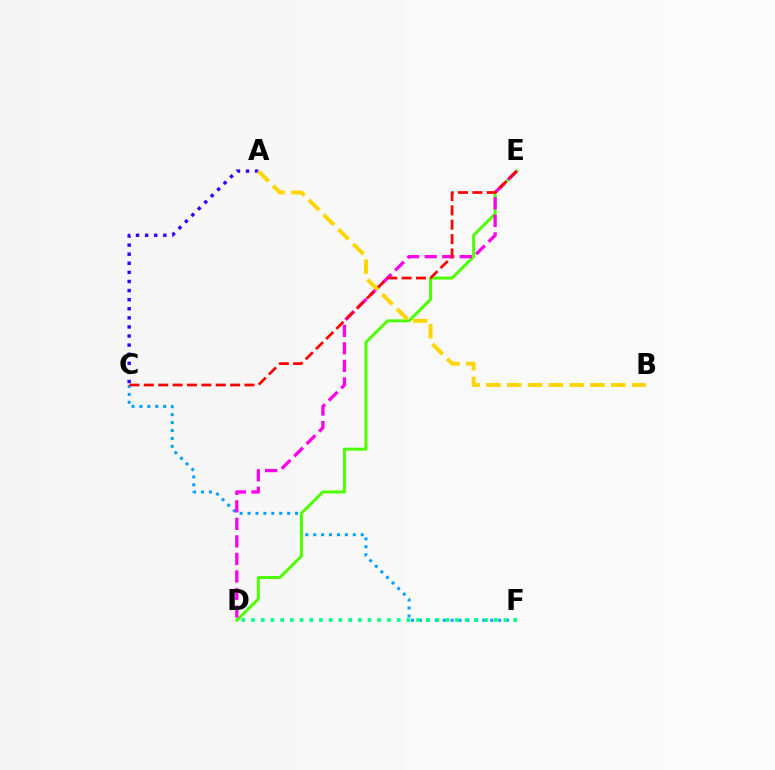{('A', 'C'): [{'color': '#3700ff', 'line_style': 'dotted', 'thickness': 2.47}], ('C', 'F'): [{'color': '#009eff', 'line_style': 'dotted', 'thickness': 2.15}], ('D', 'F'): [{'color': '#00ff86', 'line_style': 'dotted', 'thickness': 2.64}], ('D', 'E'): [{'color': '#4fff00', 'line_style': 'solid', 'thickness': 2.16}, {'color': '#ff00ed', 'line_style': 'dashed', 'thickness': 2.38}], ('C', 'E'): [{'color': '#ff0000', 'line_style': 'dashed', 'thickness': 1.95}], ('A', 'B'): [{'color': '#ffd500', 'line_style': 'dashed', 'thickness': 2.83}]}